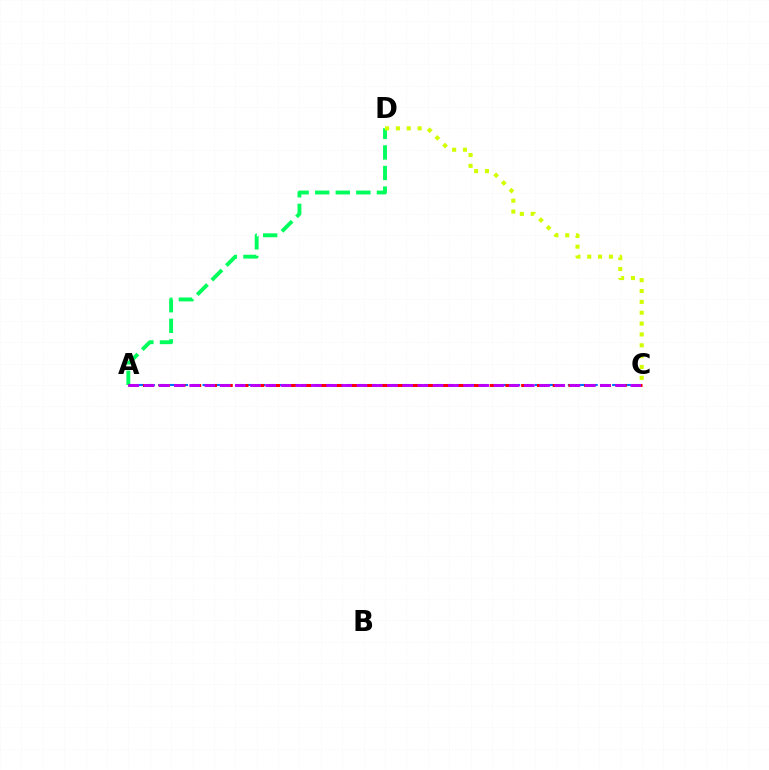{('A', 'D'): [{'color': '#00ff5c', 'line_style': 'dashed', 'thickness': 2.79}], ('C', 'D'): [{'color': '#d1ff00', 'line_style': 'dotted', 'thickness': 2.95}], ('A', 'C'): [{'color': '#0074ff', 'line_style': 'dashed', 'thickness': 1.5}, {'color': '#ff0000', 'line_style': 'dashed', 'thickness': 2.14}, {'color': '#b900ff', 'line_style': 'dashed', 'thickness': 2.07}]}